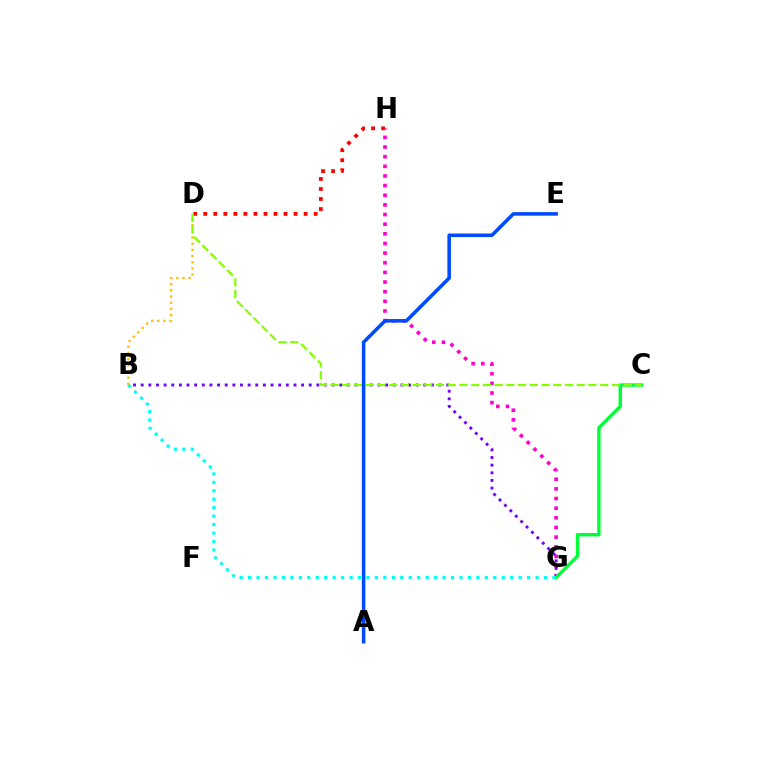{('G', 'H'): [{'color': '#ff00cf', 'line_style': 'dotted', 'thickness': 2.62}], ('B', 'G'): [{'color': '#7200ff', 'line_style': 'dotted', 'thickness': 2.08}, {'color': '#00fff6', 'line_style': 'dotted', 'thickness': 2.3}], ('B', 'D'): [{'color': '#ffbd00', 'line_style': 'dotted', 'thickness': 1.68}], ('C', 'G'): [{'color': '#00ff39', 'line_style': 'solid', 'thickness': 2.46}], ('D', 'H'): [{'color': '#ff0000', 'line_style': 'dotted', 'thickness': 2.73}], ('C', 'D'): [{'color': '#84ff00', 'line_style': 'dashed', 'thickness': 1.59}], ('A', 'E'): [{'color': '#004bff', 'line_style': 'solid', 'thickness': 2.57}]}